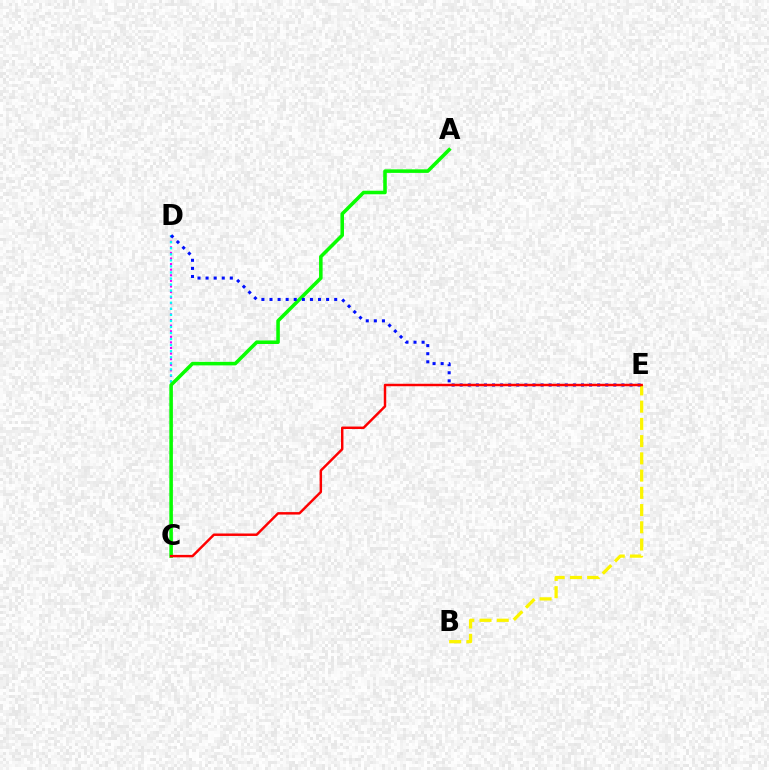{('C', 'D'): [{'color': '#ee00ff', 'line_style': 'dotted', 'thickness': 1.52}, {'color': '#00fff6', 'line_style': 'dotted', 'thickness': 1.64}], ('B', 'E'): [{'color': '#fcf500', 'line_style': 'dashed', 'thickness': 2.34}], ('A', 'C'): [{'color': '#08ff00', 'line_style': 'solid', 'thickness': 2.56}], ('D', 'E'): [{'color': '#0010ff', 'line_style': 'dotted', 'thickness': 2.2}], ('C', 'E'): [{'color': '#ff0000', 'line_style': 'solid', 'thickness': 1.77}]}